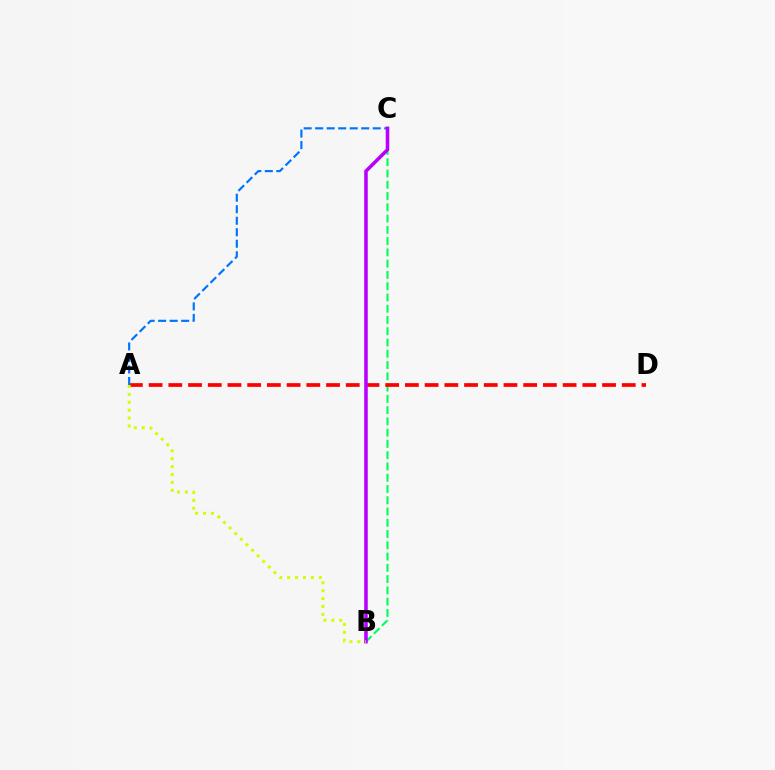{('B', 'C'): [{'color': '#00ff5c', 'line_style': 'dashed', 'thickness': 1.53}, {'color': '#b900ff', 'line_style': 'solid', 'thickness': 2.56}], ('A', 'D'): [{'color': '#ff0000', 'line_style': 'dashed', 'thickness': 2.68}], ('A', 'C'): [{'color': '#0074ff', 'line_style': 'dashed', 'thickness': 1.56}], ('A', 'B'): [{'color': '#d1ff00', 'line_style': 'dotted', 'thickness': 2.15}]}